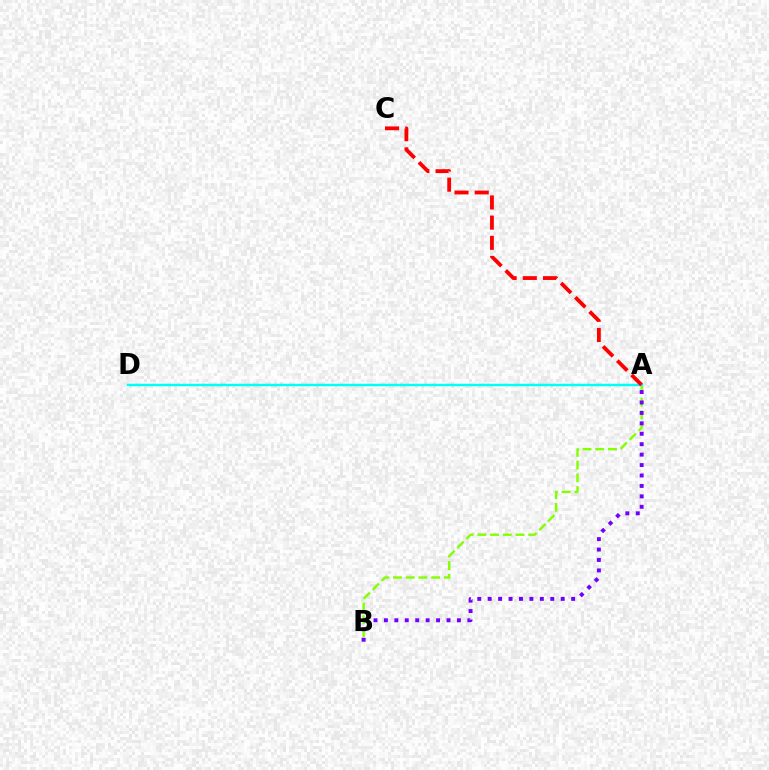{('A', 'B'): [{'color': '#84ff00', 'line_style': 'dashed', 'thickness': 1.73}, {'color': '#7200ff', 'line_style': 'dotted', 'thickness': 2.83}], ('A', 'D'): [{'color': '#00fff6', 'line_style': 'solid', 'thickness': 1.77}], ('A', 'C'): [{'color': '#ff0000', 'line_style': 'dashed', 'thickness': 2.74}]}